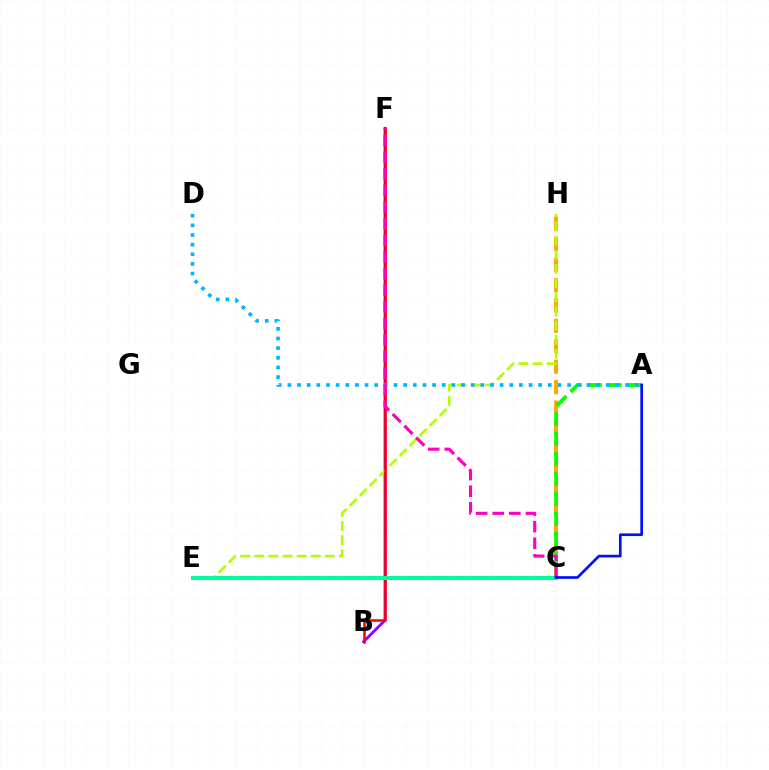{('C', 'H'): [{'color': '#ffa500', 'line_style': 'dashed', 'thickness': 2.77}], ('B', 'F'): [{'color': '#9b00ff', 'line_style': 'solid', 'thickness': 2.04}, {'color': '#ff0000', 'line_style': 'solid', 'thickness': 1.82}], ('E', 'H'): [{'color': '#b3ff00', 'line_style': 'dashed', 'thickness': 1.92}], ('A', 'C'): [{'color': '#08ff00', 'line_style': 'dashed', 'thickness': 2.71}, {'color': '#0010ff', 'line_style': 'solid', 'thickness': 1.93}], ('C', 'E'): [{'color': '#00ff9d', 'line_style': 'solid', 'thickness': 2.94}], ('A', 'D'): [{'color': '#00b5ff', 'line_style': 'dotted', 'thickness': 2.62}], ('C', 'F'): [{'color': '#ff00bd', 'line_style': 'dashed', 'thickness': 2.26}]}